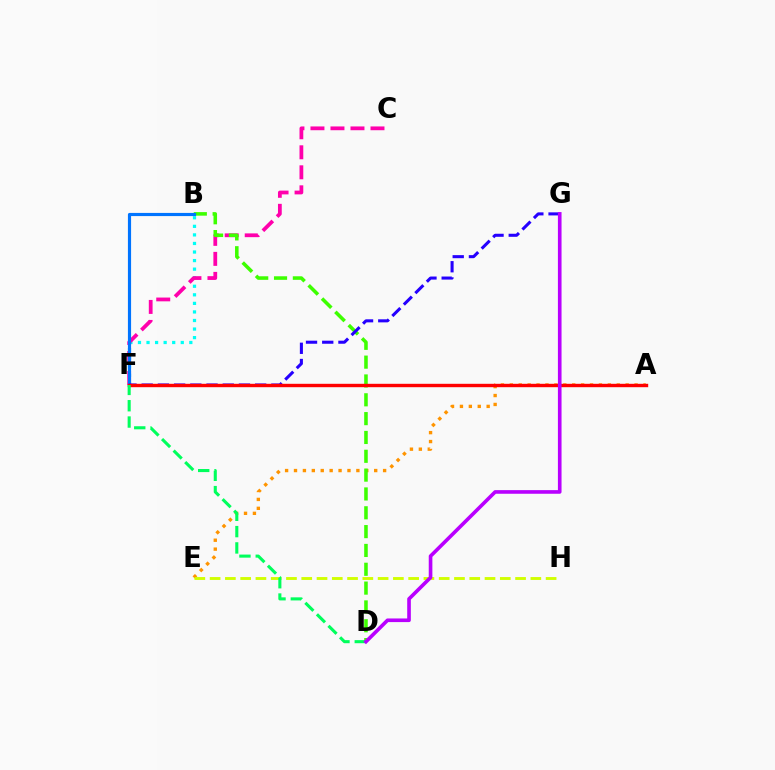{('B', 'F'): [{'color': '#00fff6', 'line_style': 'dotted', 'thickness': 2.33}, {'color': '#0074ff', 'line_style': 'solid', 'thickness': 2.28}], ('A', 'E'): [{'color': '#ff9400', 'line_style': 'dotted', 'thickness': 2.42}], ('E', 'H'): [{'color': '#d1ff00', 'line_style': 'dashed', 'thickness': 2.07}], ('C', 'F'): [{'color': '#ff00ac', 'line_style': 'dashed', 'thickness': 2.72}], ('B', 'D'): [{'color': '#3dff00', 'line_style': 'dashed', 'thickness': 2.56}], ('F', 'G'): [{'color': '#2500ff', 'line_style': 'dashed', 'thickness': 2.2}], ('A', 'F'): [{'color': '#ff0000', 'line_style': 'solid', 'thickness': 2.45}], ('D', 'F'): [{'color': '#00ff5c', 'line_style': 'dashed', 'thickness': 2.22}], ('D', 'G'): [{'color': '#b900ff', 'line_style': 'solid', 'thickness': 2.62}]}